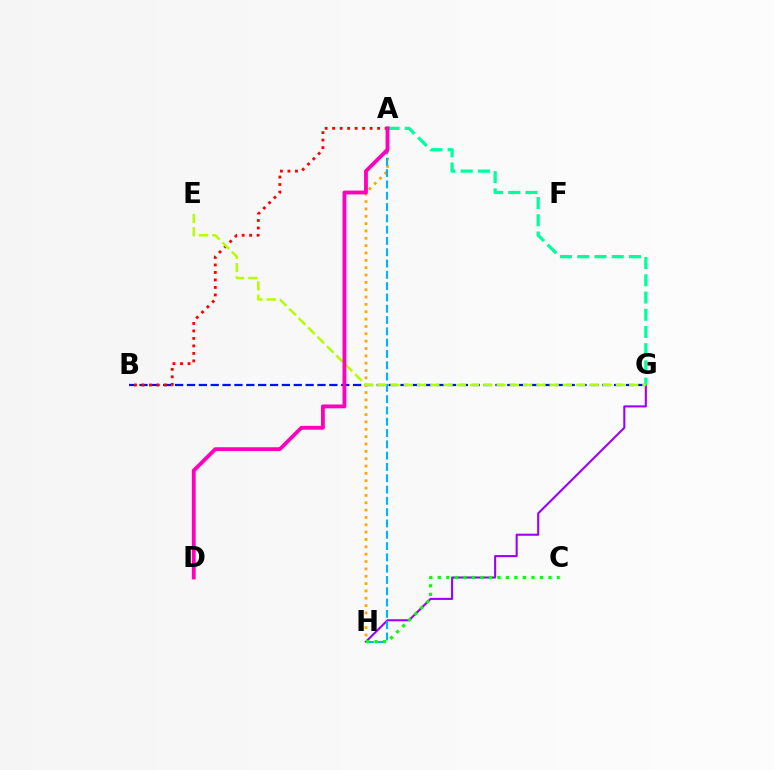{('A', 'H'): [{'color': '#ffa500', 'line_style': 'dotted', 'thickness': 2.0}, {'color': '#00b5ff', 'line_style': 'dashed', 'thickness': 1.54}], ('B', 'G'): [{'color': '#0010ff', 'line_style': 'dashed', 'thickness': 1.61}], ('G', 'H'): [{'color': '#9b00ff', 'line_style': 'solid', 'thickness': 1.51}], ('A', 'G'): [{'color': '#00ff9d', 'line_style': 'dashed', 'thickness': 2.34}], ('A', 'B'): [{'color': '#ff0000', 'line_style': 'dotted', 'thickness': 2.04}], ('C', 'H'): [{'color': '#08ff00', 'line_style': 'dotted', 'thickness': 2.31}], ('E', 'G'): [{'color': '#b3ff00', 'line_style': 'dashed', 'thickness': 1.8}], ('A', 'D'): [{'color': '#ff00bd', 'line_style': 'solid', 'thickness': 2.76}]}